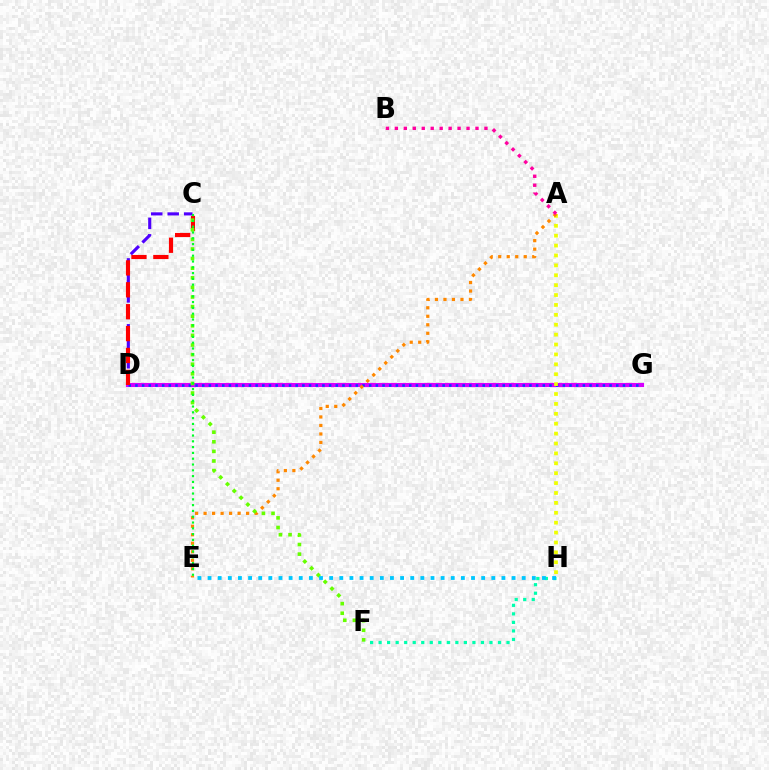{('C', 'D'): [{'color': '#4f00ff', 'line_style': 'dashed', 'thickness': 2.24}, {'color': '#ff0000', 'line_style': 'dashed', 'thickness': 2.97}], ('D', 'G'): [{'color': '#d600ff', 'line_style': 'solid', 'thickness': 2.98}, {'color': '#003fff', 'line_style': 'dotted', 'thickness': 1.81}], ('A', 'H'): [{'color': '#eeff00', 'line_style': 'dotted', 'thickness': 2.69}], ('A', 'E'): [{'color': '#ff8800', 'line_style': 'dotted', 'thickness': 2.31}], ('C', 'F'): [{'color': '#66ff00', 'line_style': 'dotted', 'thickness': 2.61}], ('F', 'H'): [{'color': '#00ffaf', 'line_style': 'dotted', 'thickness': 2.32}], ('A', 'B'): [{'color': '#ff00a0', 'line_style': 'dotted', 'thickness': 2.43}], ('E', 'H'): [{'color': '#00c7ff', 'line_style': 'dotted', 'thickness': 2.75}], ('C', 'E'): [{'color': '#00ff27', 'line_style': 'dotted', 'thickness': 1.58}]}